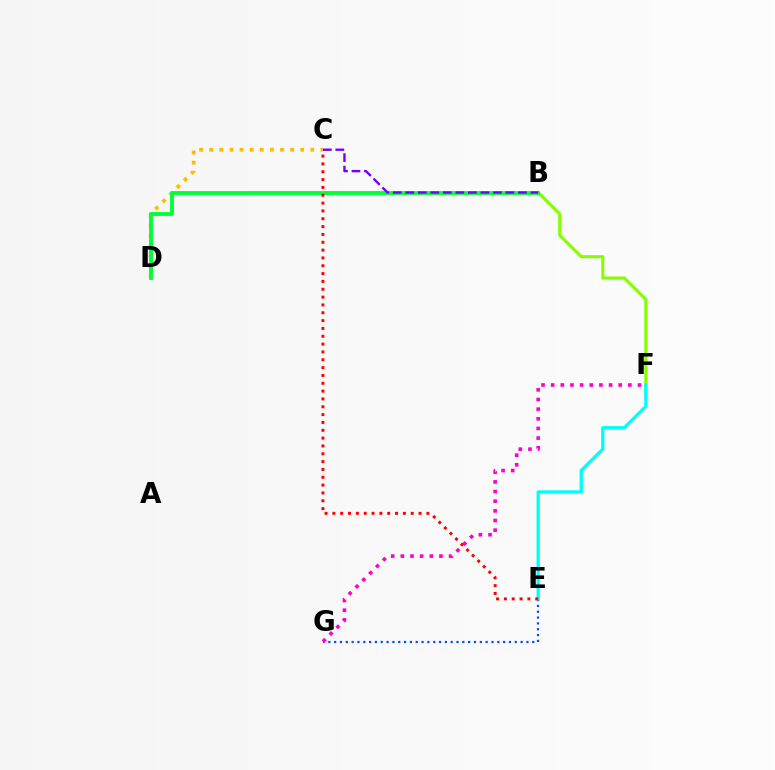{('C', 'D'): [{'color': '#ffbd00', 'line_style': 'dotted', 'thickness': 2.75}], ('B', 'F'): [{'color': '#84ff00', 'line_style': 'solid', 'thickness': 2.23}], ('E', 'G'): [{'color': '#004bff', 'line_style': 'dotted', 'thickness': 1.58}], ('F', 'G'): [{'color': '#ff00cf', 'line_style': 'dotted', 'thickness': 2.62}], ('E', 'F'): [{'color': '#00fff6', 'line_style': 'solid', 'thickness': 2.38}], ('B', 'D'): [{'color': '#00ff39', 'line_style': 'solid', 'thickness': 2.77}], ('C', 'E'): [{'color': '#ff0000', 'line_style': 'dotted', 'thickness': 2.13}], ('B', 'C'): [{'color': '#7200ff', 'line_style': 'dashed', 'thickness': 1.7}]}